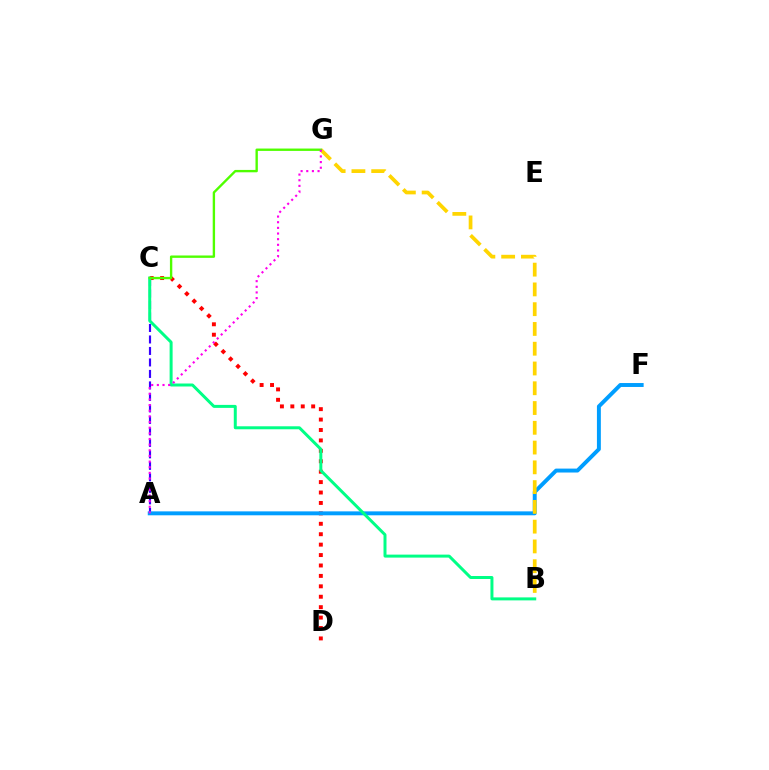{('A', 'C'): [{'color': '#3700ff', 'line_style': 'dashed', 'thickness': 1.56}], ('C', 'D'): [{'color': '#ff0000', 'line_style': 'dotted', 'thickness': 2.83}], ('A', 'F'): [{'color': '#009eff', 'line_style': 'solid', 'thickness': 2.83}], ('B', 'C'): [{'color': '#00ff86', 'line_style': 'solid', 'thickness': 2.15}], ('B', 'G'): [{'color': '#ffd500', 'line_style': 'dashed', 'thickness': 2.69}], ('C', 'G'): [{'color': '#4fff00', 'line_style': 'solid', 'thickness': 1.71}], ('A', 'G'): [{'color': '#ff00ed', 'line_style': 'dotted', 'thickness': 1.53}]}